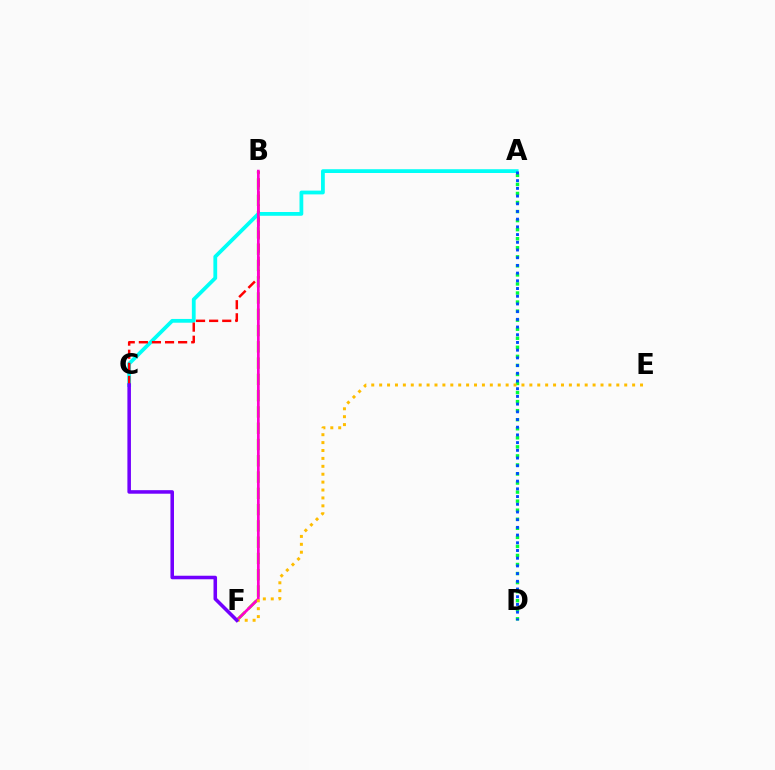{('B', 'F'): [{'color': '#84ff00', 'line_style': 'dashed', 'thickness': 2.21}, {'color': '#ff00cf', 'line_style': 'solid', 'thickness': 1.96}], ('A', 'D'): [{'color': '#00ff39', 'line_style': 'dotted', 'thickness': 2.46}, {'color': '#004bff', 'line_style': 'dotted', 'thickness': 2.09}], ('A', 'C'): [{'color': '#00fff6', 'line_style': 'solid', 'thickness': 2.72}], ('B', 'C'): [{'color': '#ff0000', 'line_style': 'dashed', 'thickness': 1.78}], ('E', 'F'): [{'color': '#ffbd00', 'line_style': 'dotted', 'thickness': 2.15}], ('C', 'F'): [{'color': '#7200ff', 'line_style': 'solid', 'thickness': 2.55}]}